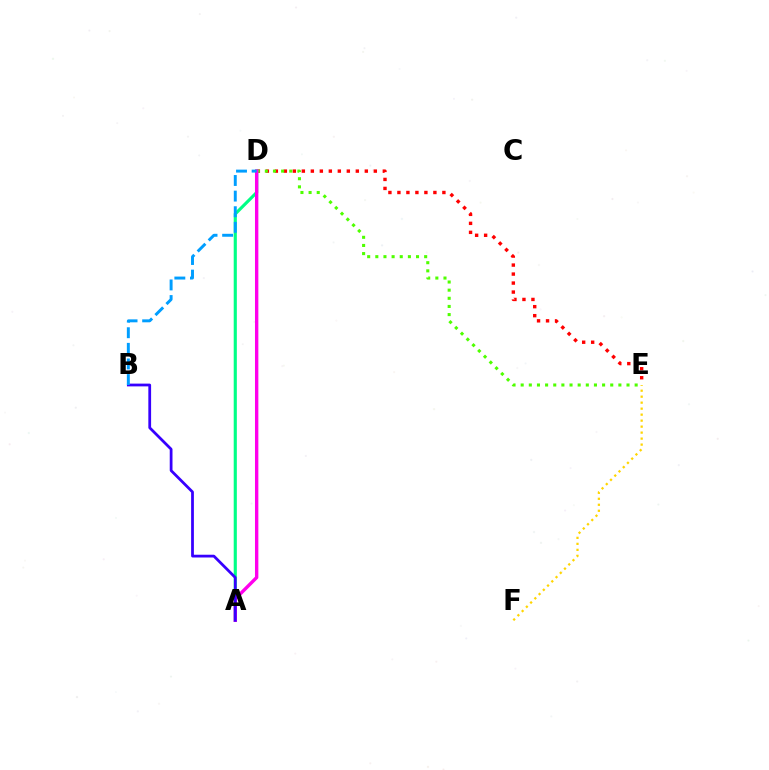{('D', 'E'): [{'color': '#ff0000', 'line_style': 'dotted', 'thickness': 2.44}, {'color': '#4fff00', 'line_style': 'dotted', 'thickness': 2.21}], ('A', 'D'): [{'color': '#00ff86', 'line_style': 'solid', 'thickness': 2.26}, {'color': '#ff00ed', 'line_style': 'solid', 'thickness': 2.43}], ('E', 'F'): [{'color': '#ffd500', 'line_style': 'dotted', 'thickness': 1.63}], ('A', 'B'): [{'color': '#3700ff', 'line_style': 'solid', 'thickness': 1.99}], ('B', 'D'): [{'color': '#009eff', 'line_style': 'dashed', 'thickness': 2.12}]}